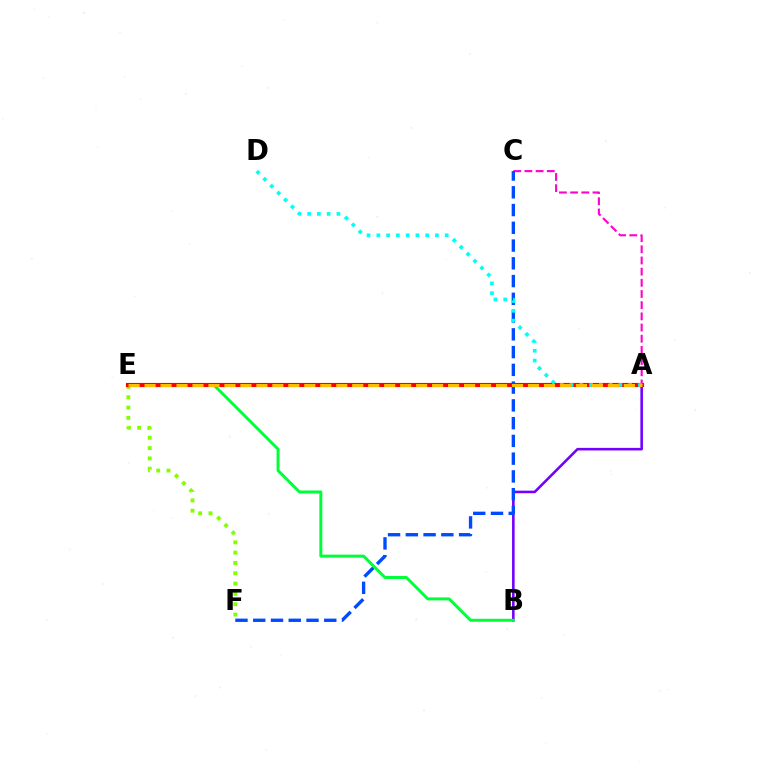{('E', 'F'): [{'color': '#84ff00', 'line_style': 'dotted', 'thickness': 2.8}], ('A', 'B'): [{'color': '#7200ff', 'line_style': 'solid', 'thickness': 1.86}], ('B', 'E'): [{'color': '#00ff39', 'line_style': 'solid', 'thickness': 2.14}], ('A', 'E'): [{'color': '#ff0000', 'line_style': 'solid', 'thickness': 2.99}, {'color': '#ffbd00', 'line_style': 'dashed', 'thickness': 2.17}], ('A', 'C'): [{'color': '#ff00cf', 'line_style': 'dashed', 'thickness': 1.52}], ('C', 'F'): [{'color': '#004bff', 'line_style': 'dashed', 'thickness': 2.41}], ('A', 'D'): [{'color': '#00fff6', 'line_style': 'dotted', 'thickness': 2.65}]}